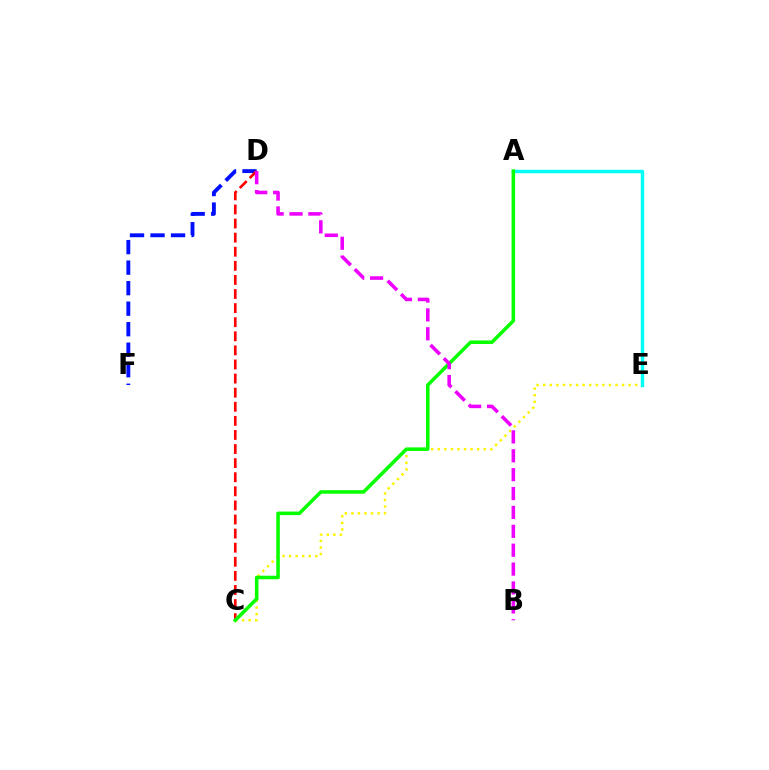{('D', 'F'): [{'color': '#0010ff', 'line_style': 'dashed', 'thickness': 2.79}], ('C', 'D'): [{'color': '#ff0000', 'line_style': 'dashed', 'thickness': 1.91}], ('C', 'E'): [{'color': '#fcf500', 'line_style': 'dotted', 'thickness': 1.79}], ('A', 'E'): [{'color': '#00fff6', 'line_style': 'solid', 'thickness': 2.47}], ('A', 'C'): [{'color': '#08ff00', 'line_style': 'solid', 'thickness': 2.55}], ('B', 'D'): [{'color': '#ee00ff', 'line_style': 'dashed', 'thickness': 2.57}]}